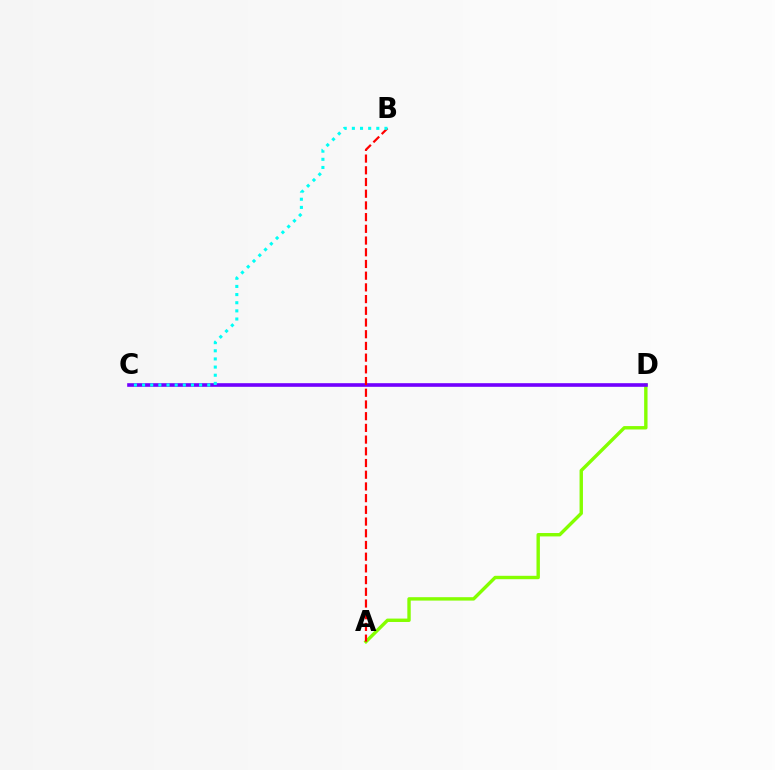{('A', 'D'): [{'color': '#84ff00', 'line_style': 'solid', 'thickness': 2.44}], ('C', 'D'): [{'color': '#7200ff', 'line_style': 'solid', 'thickness': 2.61}], ('A', 'B'): [{'color': '#ff0000', 'line_style': 'dashed', 'thickness': 1.59}], ('B', 'C'): [{'color': '#00fff6', 'line_style': 'dotted', 'thickness': 2.21}]}